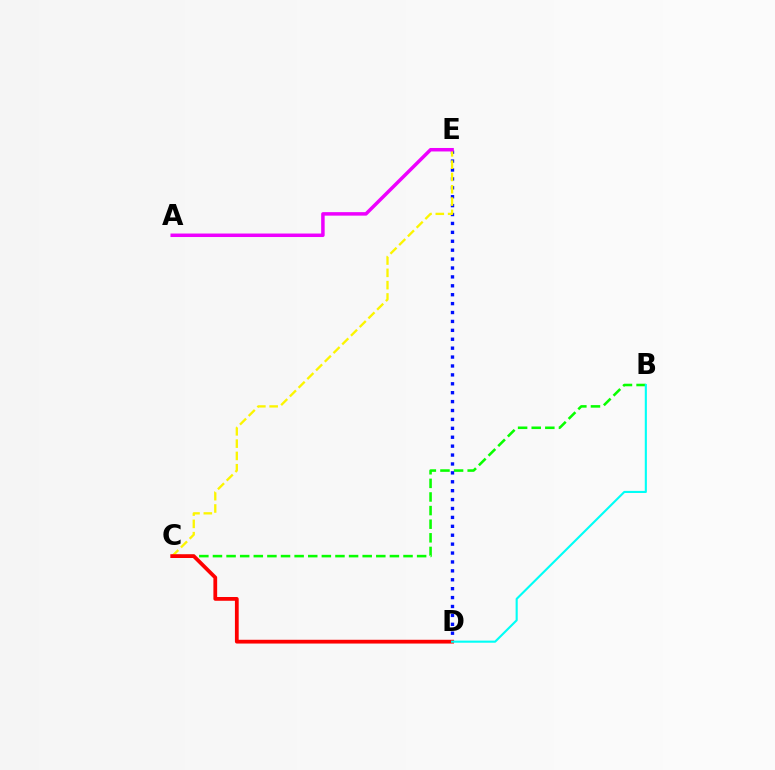{('B', 'C'): [{'color': '#08ff00', 'line_style': 'dashed', 'thickness': 1.85}], ('D', 'E'): [{'color': '#0010ff', 'line_style': 'dotted', 'thickness': 2.42}], ('C', 'E'): [{'color': '#fcf500', 'line_style': 'dashed', 'thickness': 1.67}], ('C', 'D'): [{'color': '#ff0000', 'line_style': 'solid', 'thickness': 2.71}], ('B', 'D'): [{'color': '#00fff6', 'line_style': 'solid', 'thickness': 1.52}], ('A', 'E'): [{'color': '#ee00ff', 'line_style': 'solid', 'thickness': 2.52}]}